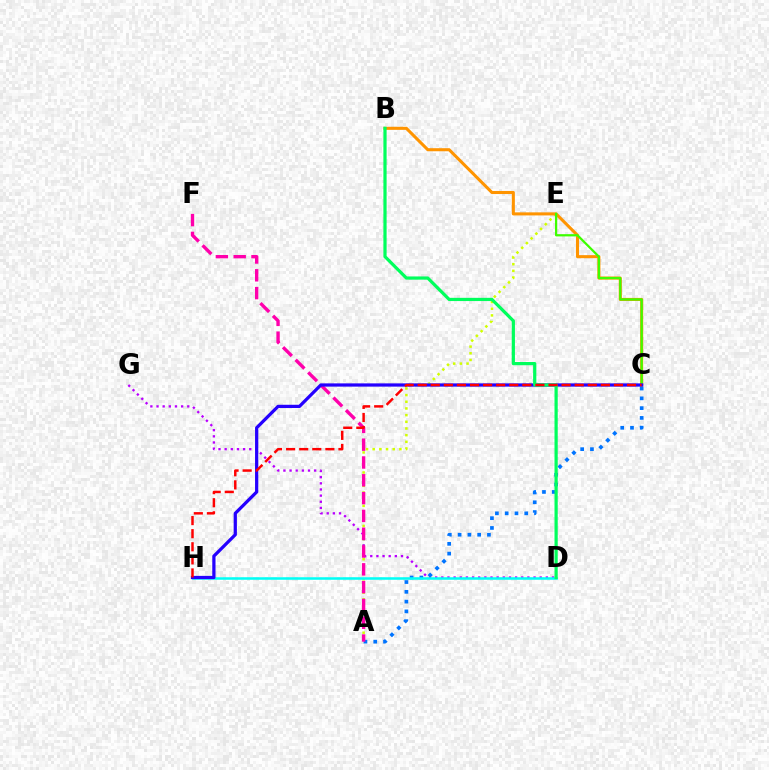{('A', 'E'): [{'color': '#d1ff00', 'line_style': 'dotted', 'thickness': 1.81}], ('B', 'C'): [{'color': '#ff9400', 'line_style': 'solid', 'thickness': 2.21}], ('D', 'G'): [{'color': '#b900ff', 'line_style': 'dotted', 'thickness': 1.67}], ('A', 'C'): [{'color': '#0074ff', 'line_style': 'dotted', 'thickness': 2.66}], ('D', 'H'): [{'color': '#00fff6', 'line_style': 'solid', 'thickness': 1.83}], ('C', 'E'): [{'color': '#3dff00', 'line_style': 'solid', 'thickness': 1.61}], ('A', 'F'): [{'color': '#ff00ac', 'line_style': 'dashed', 'thickness': 2.42}], ('C', 'H'): [{'color': '#2500ff', 'line_style': 'solid', 'thickness': 2.33}, {'color': '#ff0000', 'line_style': 'dashed', 'thickness': 1.78}], ('B', 'D'): [{'color': '#00ff5c', 'line_style': 'solid', 'thickness': 2.32}]}